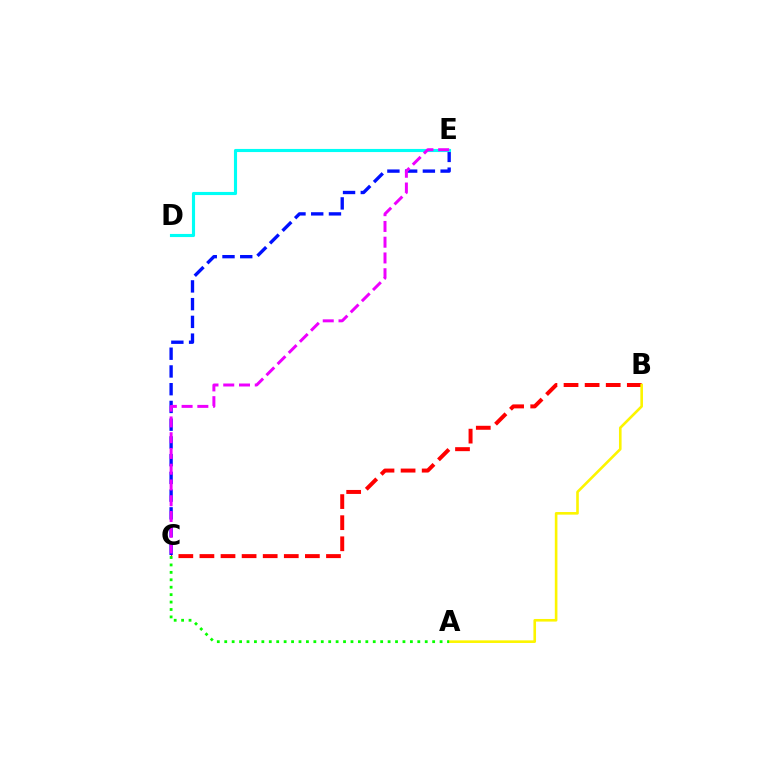{('B', 'C'): [{'color': '#ff0000', 'line_style': 'dashed', 'thickness': 2.87}], ('A', 'B'): [{'color': '#fcf500', 'line_style': 'solid', 'thickness': 1.88}], ('C', 'E'): [{'color': '#0010ff', 'line_style': 'dashed', 'thickness': 2.41}, {'color': '#ee00ff', 'line_style': 'dashed', 'thickness': 2.14}], ('A', 'C'): [{'color': '#08ff00', 'line_style': 'dotted', 'thickness': 2.02}], ('D', 'E'): [{'color': '#00fff6', 'line_style': 'solid', 'thickness': 2.25}]}